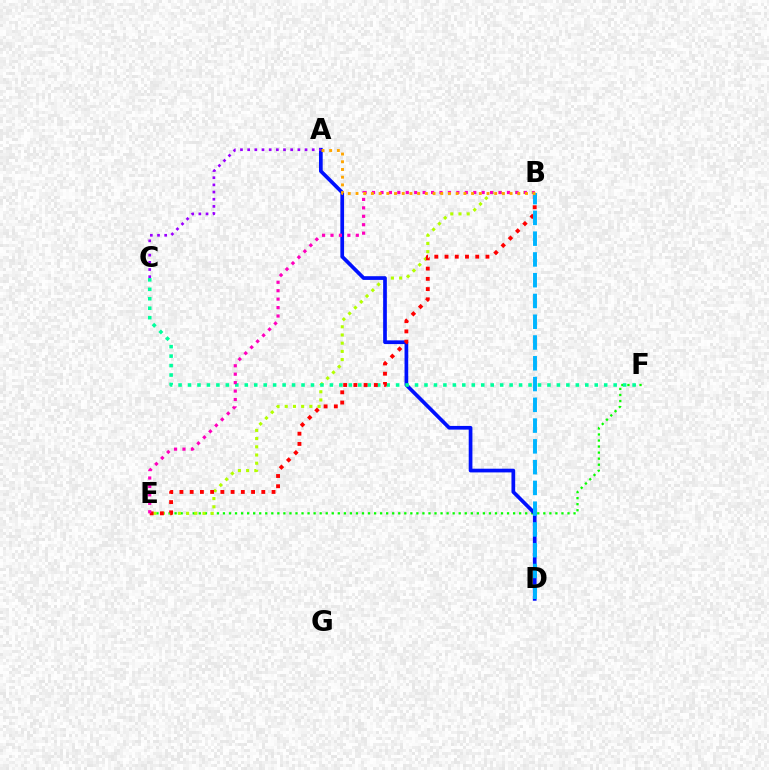{('E', 'F'): [{'color': '#08ff00', 'line_style': 'dotted', 'thickness': 1.64}], ('B', 'E'): [{'color': '#b3ff00', 'line_style': 'dotted', 'thickness': 2.23}, {'color': '#ff0000', 'line_style': 'dotted', 'thickness': 2.78}, {'color': '#ff00bd', 'line_style': 'dotted', 'thickness': 2.29}], ('A', 'D'): [{'color': '#0010ff', 'line_style': 'solid', 'thickness': 2.67}], ('C', 'F'): [{'color': '#00ff9d', 'line_style': 'dotted', 'thickness': 2.57}], ('B', 'D'): [{'color': '#00b5ff', 'line_style': 'dashed', 'thickness': 2.82}], ('A', 'C'): [{'color': '#9b00ff', 'line_style': 'dotted', 'thickness': 1.95}], ('A', 'B'): [{'color': '#ffa500', 'line_style': 'dotted', 'thickness': 2.09}]}